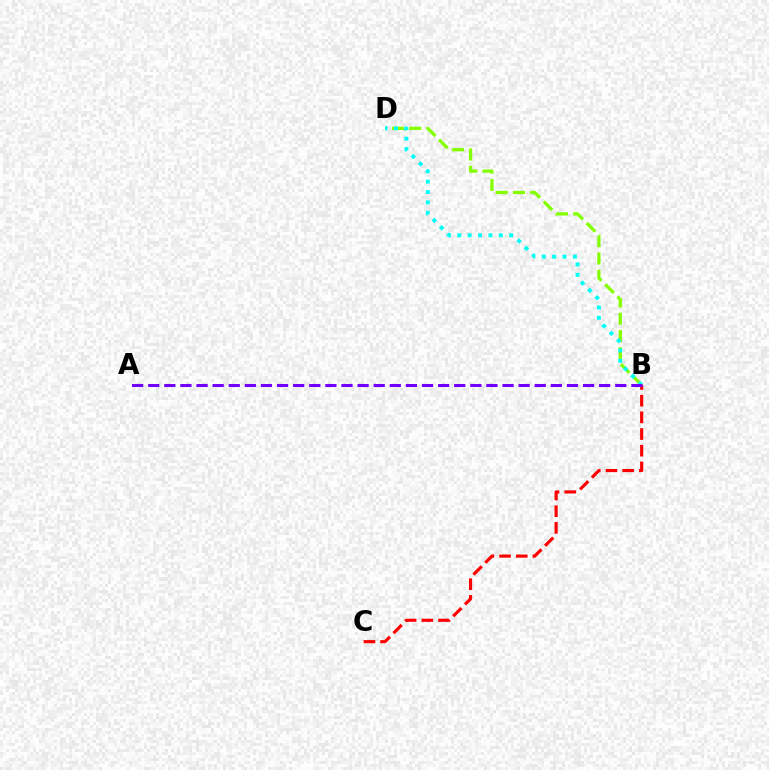{('B', 'D'): [{'color': '#84ff00', 'line_style': 'dashed', 'thickness': 2.35}, {'color': '#00fff6', 'line_style': 'dotted', 'thickness': 2.82}], ('B', 'C'): [{'color': '#ff0000', 'line_style': 'dashed', 'thickness': 2.27}], ('A', 'B'): [{'color': '#7200ff', 'line_style': 'dashed', 'thickness': 2.19}]}